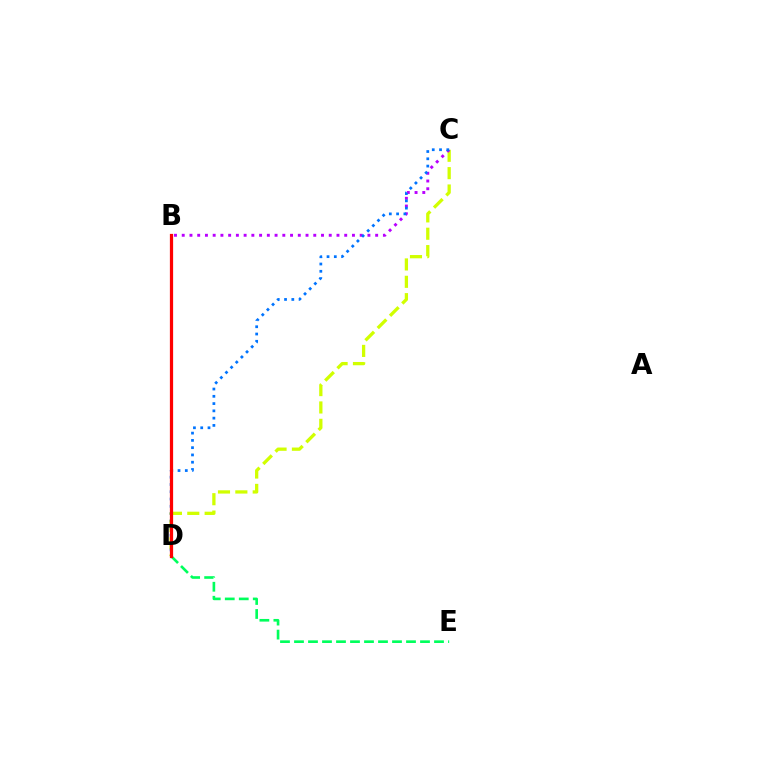{('C', 'D'): [{'color': '#d1ff00', 'line_style': 'dashed', 'thickness': 2.36}, {'color': '#0074ff', 'line_style': 'dotted', 'thickness': 1.98}], ('B', 'C'): [{'color': '#b900ff', 'line_style': 'dotted', 'thickness': 2.1}], ('D', 'E'): [{'color': '#00ff5c', 'line_style': 'dashed', 'thickness': 1.9}], ('B', 'D'): [{'color': '#ff0000', 'line_style': 'solid', 'thickness': 2.33}]}